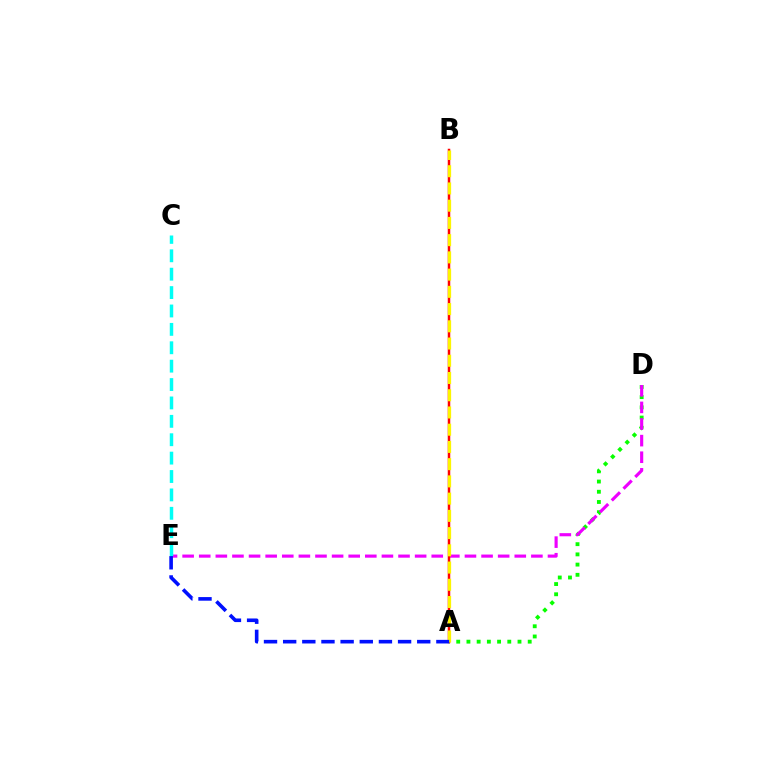{('A', 'D'): [{'color': '#08ff00', 'line_style': 'dotted', 'thickness': 2.77}], ('D', 'E'): [{'color': '#ee00ff', 'line_style': 'dashed', 'thickness': 2.26}], ('A', 'B'): [{'color': '#ff0000', 'line_style': 'solid', 'thickness': 1.8}, {'color': '#fcf500', 'line_style': 'dashed', 'thickness': 2.34}], ('C', 'E'): [{'color': '#00fff6', 'line_style': 'dashed', 'thickness': 2.5}], ('A', 'E'): [{'color': '#0010ff', 'line_style': 'dashed', 'thickness': 2.6}]}